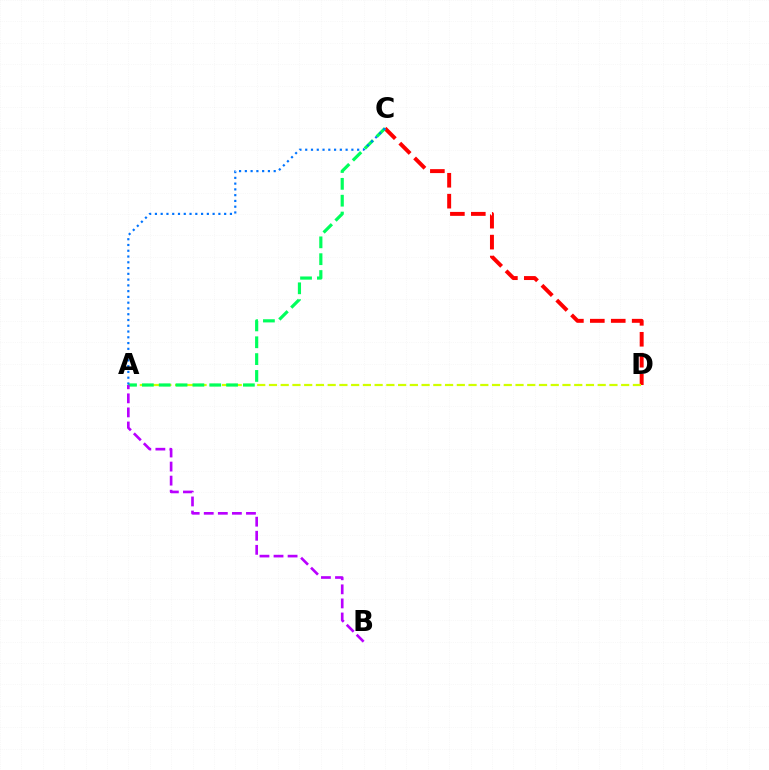{('C', 'D'): [{'color': '#ff0000', 'line_style': 'dashed', 'thickness': 2.84}], ('A', 'D'): [{'color': '#d1ff00', 'line_style': 'dashed', 'thickness': 1.59}], ('A', 'C'): [{'color': '#00ff5c', 'line_style': 'dashed', 'thickness': 2.29}, {'color': '#0074ff', 'line_style': 'dotted', 'thickness': 1.57}], ('A', 'B'): [{'color': '#b900ff', 'line_style': 'dashed', 'thickness': 1.91}]}